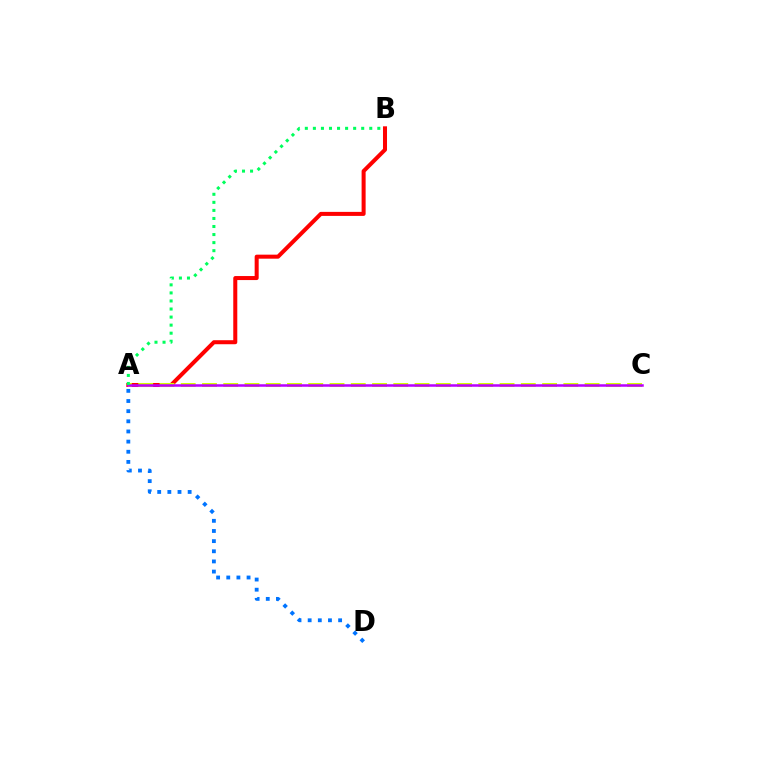{('A', 'B'): [{'color': '#ff0000', 'line_style': 'solid', 'thickness': 2.9}, {'color': '#00ff5c', 'line_style': 'dotted', 'thickness': 2.19}], ('A', 'C'): [{'color': '#d1ff00', 'line_style': 'dashed', 'thickness': 2.89}, {'color': '#b900ff', 'line_style': 'solid', 'thickness': 1.81}], ('A', 'D'): [{'color': '#0074ff', 'line_style': 'dotted', 'thickness': 2.76}]}